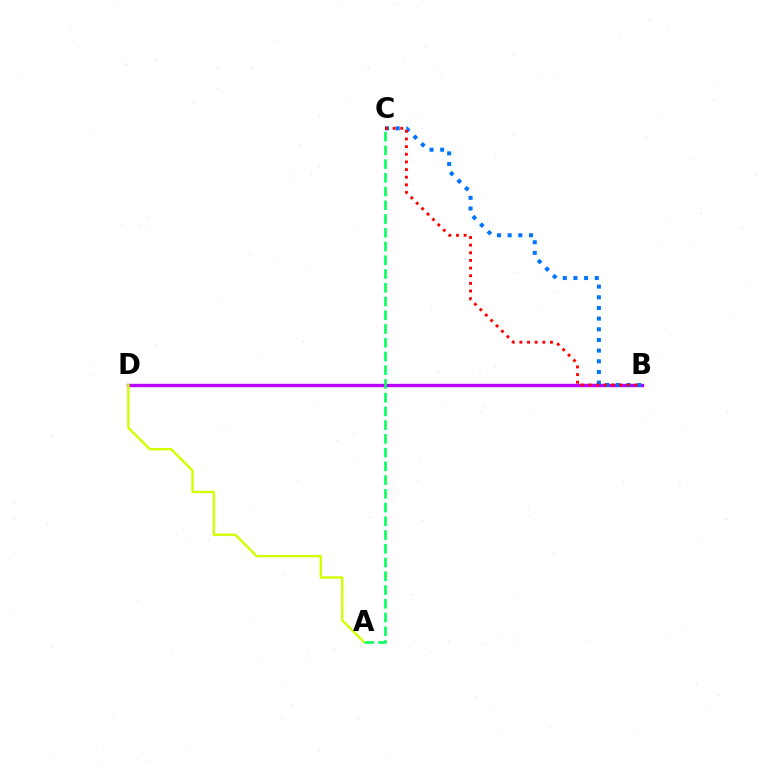{('B', 'D'): [{'color': '#b900ff', 'line_style': 'solid', 'thickness': 2.43}], ('A', 'C'): [{'color': '#00ff5c', 'line_style': 'dashed', 'thickness': 1.87}], ('B', 'C'): [{'color': '#0074ff', 'line_style': 'dotted', 'thickness': 2.9}, {'color': '#ff0000', 'line_style': 'dotted', 'thickness': 2.08}], ('A', 'D'): [{'color': '#d1ff00', 'line_style': 'solid', 'thickness': 1.71}]}